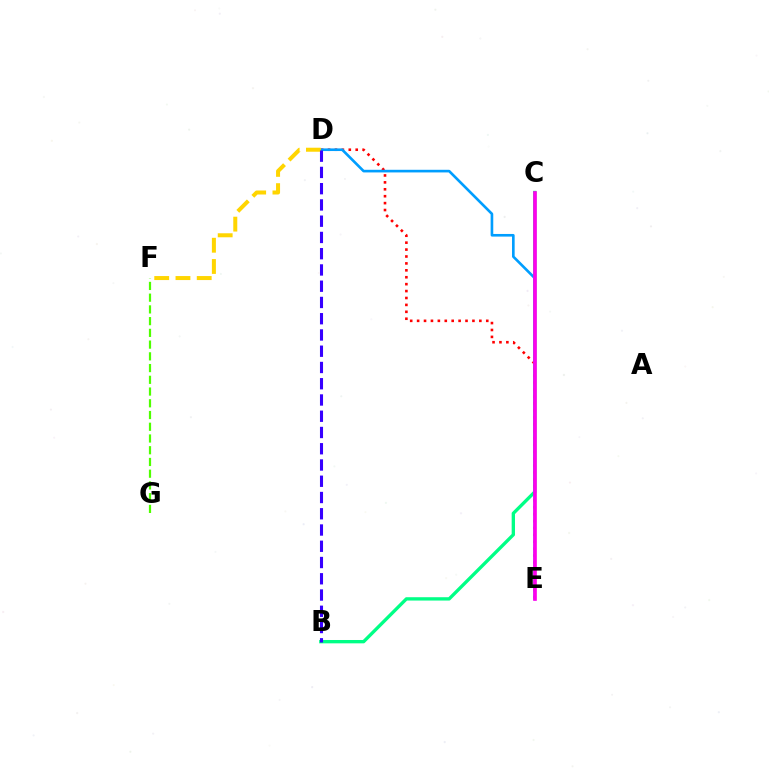{('B', 'C'): [{'color': '#00ff86', 'line_style': 'solid', 'thickness': 2.4}], ('D', 'E'): [{'color': '#ff0000', 'line_style': 'dotted', 'thickness': 1.88}, {'color': '#009eff', 'line_style': 'solid', 'thickness': 1.9}], ('C', 'E'): [{'color': '#ff00ed', 'line_style': 'solid', 'thickness': 2.62}], ('D', 'F'): [{'color': '#ffd500', 'line_style': 'dashed', 'thickness': 2.89}], ('F', 'G'): [{'color': '#4fff00', 'line_style': 'dashed', 'thickness': 1.59}], ('B', 'D'): [{'color': '#3700ff', 'line_style': 'dashed', 'thickness': 2.21}]}